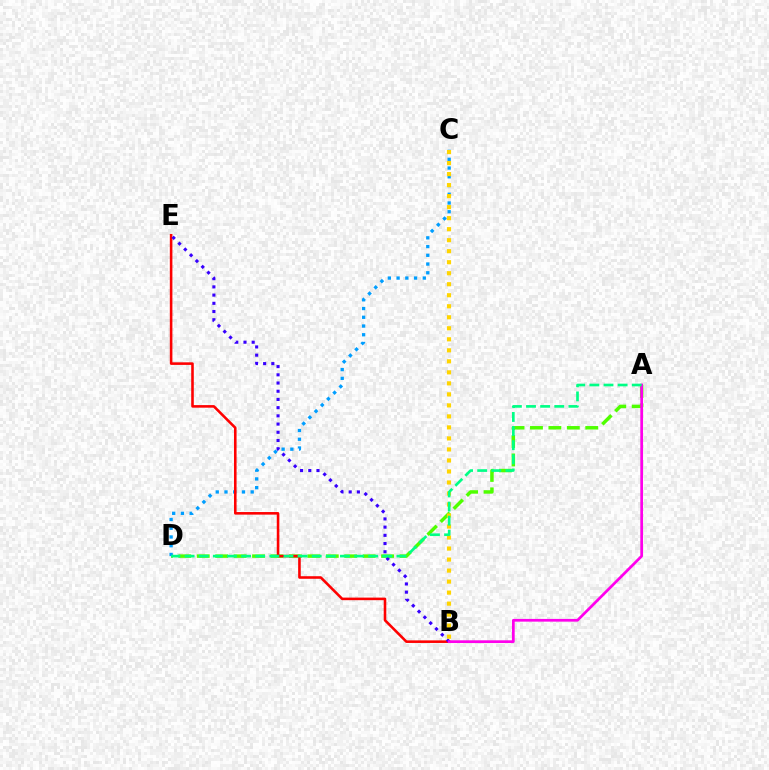{('A', 'D'): [{'color': '#4fff00', 'line_style': 'dashed', 'thickness': 2.5}, {'color': '#00ff86', 'line_style': 'dashed', 'thickness': 1.92}], ('C', 'D'): [{'color': '#009eff', 'line_style': 'dotted', 'thickness': 2.37}], ('B', 'E'): [{'color': '#ff0000', 'line_style': 'solid', 'thickness': 1.86}, {'color': '#3700ff', 'line_style': 'dotted', 'thickness': 2.23}], ('B', 'C'): [{'color': '#ffd500', 'line_style': 'dotted', 'thickness': 2.99}], ('A', 'B'): [{'color': '#ff00ed', 'line_style': 'solid', 'thickness': 1.96}]}